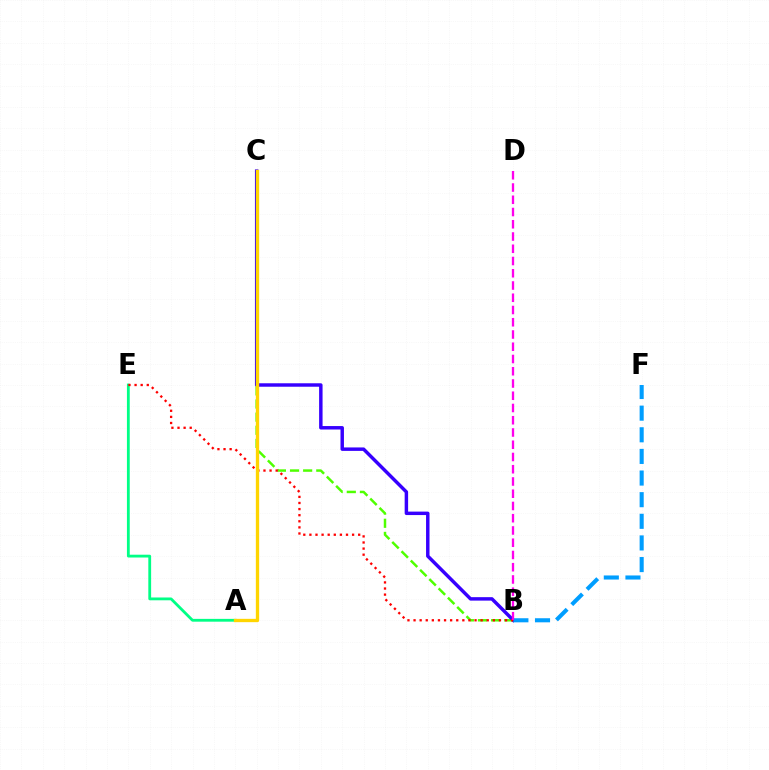{('B', 'C'): [{'color': '#4fff00', 'line_style': 'dashed', 'thickness': 1.78}, {'color': '#3700ff', 'line_style': 'solid', 'thickness': 2.49}], ('B', 'F'): [{'color': '#009eff', 'line_style': 'dashed', 'thickness': 2.94}], ('A', 'E'): [{'color': '#00ff86', 'line_style': 'solid', 'thickness': 2.02}], ('B', 'E'): [{'color': '#ff0000', 'line_style': 'dotted', 'thickness': 1.66}], ('A', 'C'): [{'color': '#ffd500', 'line_style': 'solid', 'thickness': 2.39}], ('B', 'D'): [{'color': '#ff00ed', 'line_style': 'dashed', 'thickness': 1.66}]}